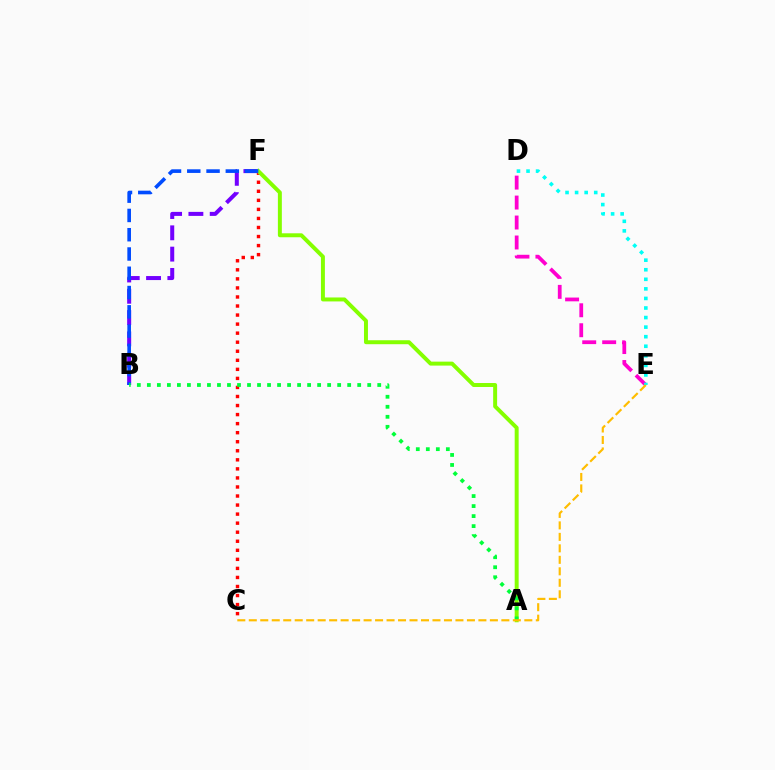{('D', 'E'): [{'color': '#ff00cf', 'line_style': 'dashed', 'thickness': 2.71}, {'color': '#00fff6', 'line_style': 'dotted', 'thickness': 2.6}], ('C', 'F'): [{'color': '#ff0000', 'line_style': 'dotted', 'thickness': 2.46}], ('B', 'F'): [{'color': '#7200ff', 'line_style': 'dashed', 'thickness': 2.89}, {'color': '#004bff', 'line_style': 'dashed', 'thickness': 2.62}], ('A', 'F'): [{'color': '#84ff00', 'line_style': 'solid', 'thickness': 2.85}], ('A', 'B'): [{'color': '#00ff39', 'line_style': 'dotted', 'thickness': 2.72}], ('C', 'E'): [{'color': '#ffbd00', 'line_style': 'dashed', 'thickness': 1.56}]}